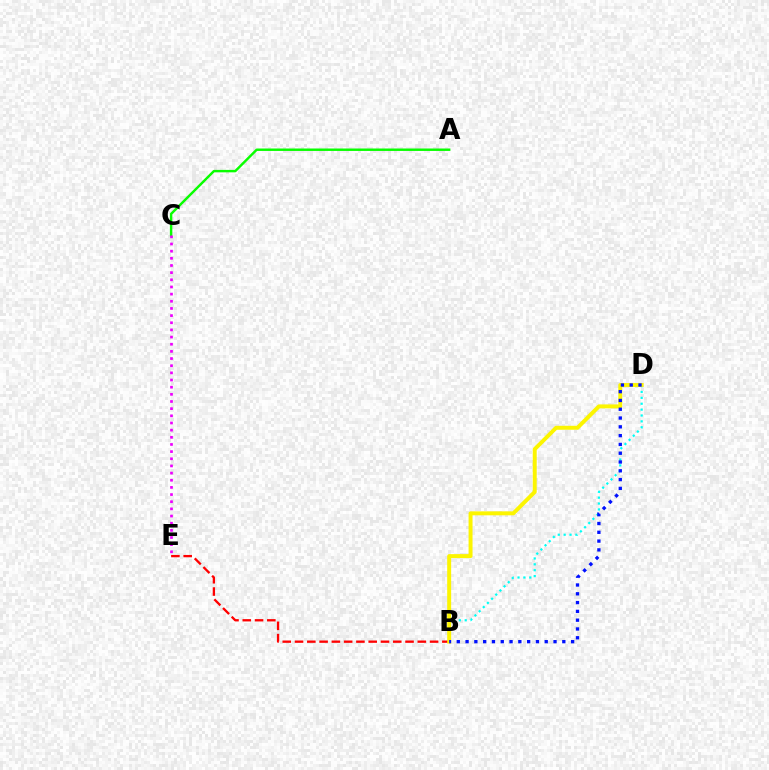{('B', 'D'): [{'color': '#00fff6', 'line_style': 'dotted', 'thickness': 1.6}, {'color': '#fcf500', 'line_style': 'solid', 'thickness': 2.85}, {'color': '#0010ff', 'line_style': 'dotted', 'thickness': 2.39}], ('A', 'C'): [{'color': '#08ff00', 'line_style': 'solid', 'thickness': 1.76}], ('B', 'E'): [{'color': '#ff0000', 'line_style': 'dashed', 'thickness': 1.67}], ('C', 'E'): [{'color': '#ee00ff', 'line_style': 'dotted', 'thickness': 1.94}]}